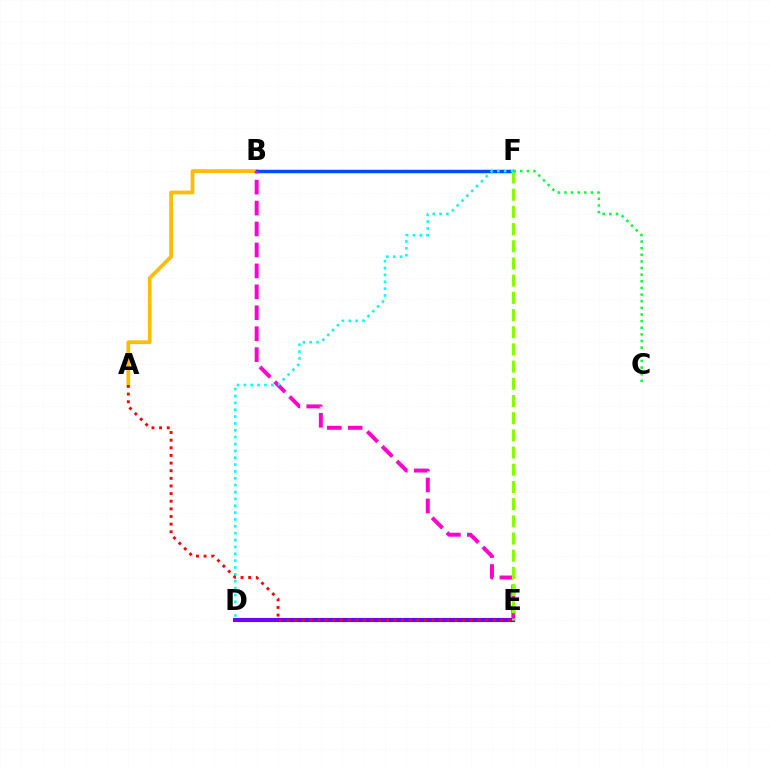{('A', 'B'): [{'color': '#ffbd00', 'line_style': 'solid', 'thickness': 2.71}], ('B', 'F'): [{'color': '#004bff', 'line_style': 'solid', 'thickness': 2.5}], ('B', 'E'): [{'color': '#ff00cf', 'line_style': 'dashed', 'thickness': 2.85}], ('D', 'E'): [{'color': '#7200ff', 'line_style': 'solid', 'thickness': 2.95}], ('E', 'F'): [{'color': '#84ff00', 'line_style': 'dashed', 'thickness': 2.34}], ('D', 'F'): [{'color': '#00fff6', 'line_style': 'dotted', 'thickness': 1.86}], ('A', 'E'): [{'color': '#ff0000', 'line_style': 'dotted', 'thickness': 2.07}], ('C', 'F'): [{'color': '#00ff39', 'line_style': 'dotted', 'thickness': 1.8}]}